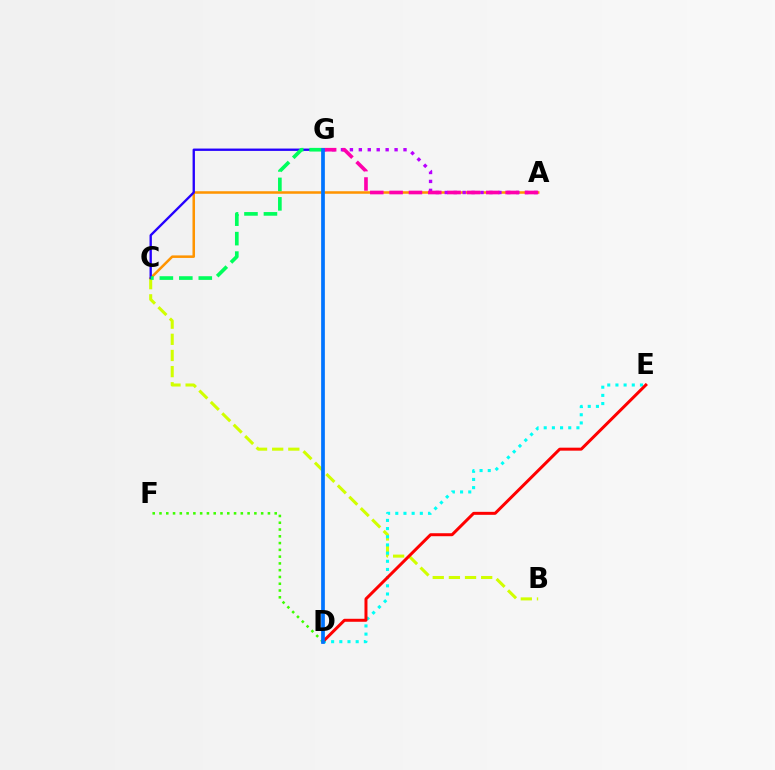{('B', 'C'): [{'color': '#d1ff00', 'line_style': 'dashed', 'thickness': 2.19}], ('A', 'C'): [{'color': '#ff9400', 'line_style': 'solid', 'thickness': 1.82}], ('A', 'G'): [{'color': '#b900ff', 'line_style': 'dotted', 'thickness': 2.43}, {'color': '#ff00ac', 'line_style': 'dashed', 'thickness': 2.63}], ('D', 'E'): [{'color': '#00fff6', 'line_style': 'dotted', 'thickness': 2.22}, {'color': '#ff0000', 'line_style': 'solid', 'thickness': 2.15}], ('C', 'G'): [{'color': '#2500ff', 'line_style': 'solid', 'thickness': 1.69}, {'color': '#00ff5c', 'line_style': 'dashed', 'thickness': 2.64}], ('D', 'F'): [{'color': '#3dff00', 'line_style': 'dotted', 'thickness': 1.84}], ('D', 'G'): [{'color': '#0074ff', 'line_style': 'solid', 'thickness': 2.68}]}